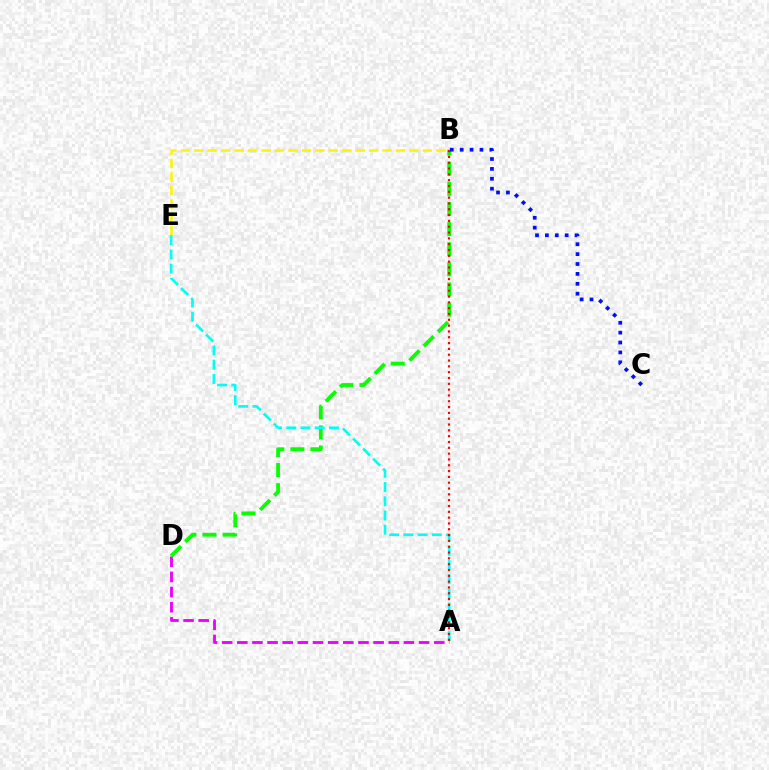{('A', 'D'): [{'color': '#ee00ff', 'line_style': 'dashed', 'thickness': 2.06}], ('B', 'D'): [{'color': '#08ff00', 'line_style': 'dashed', 'thickness': 2.73}], ('B', 'E'): [{'color': '#fcf500', 'line_style': 'dashed', 'thickness': 1.83}], ('B', 'C'): [{'color': '#0010ff', 'line_style': 'dotted', 'thickness': 2.69}], ('A', 'E'): [{'color': '#00fff6', 'line_style': 'dashed', 'thickness': 1.93}], ('A', 'B'): [{'color': '#ff0000', 'line_style': 'dotted', 'thickness': 1.58}]}